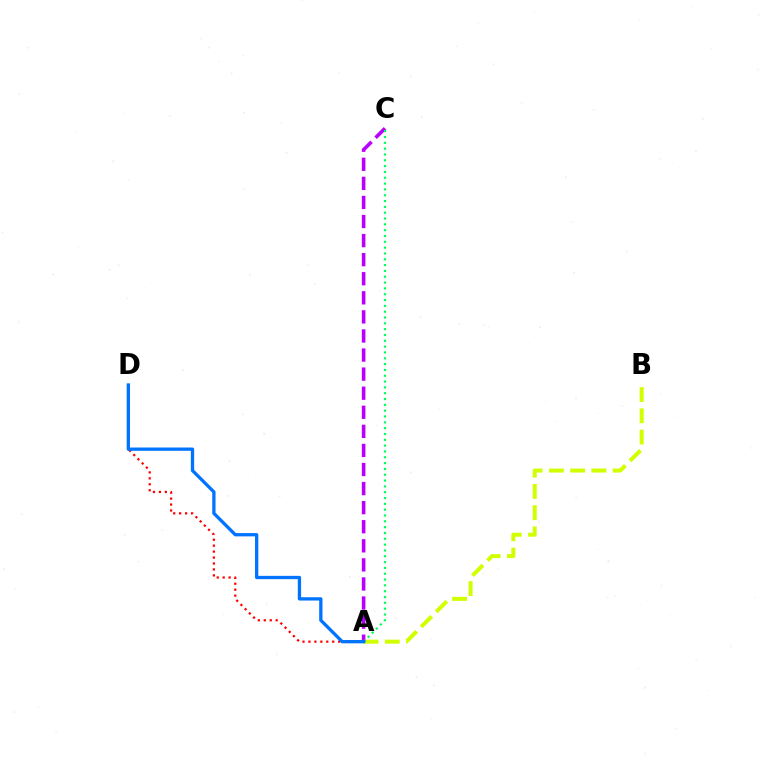{('A', 'B'): [{'color': '#d1ff00', 'line_style': 'dashed', 'thickness': 2.89}], ('A', 'C'): [{'color': '#b900ff', 'line_style': 'dashed', 'thickness': 2.59}, {'color': '#00ff5c', 'line_style': 'dotted', 'thickness': 1.58}], ('A', 'D'): [{'color': '#ff0000', 'line_style': 'dotted', 'thickness': 1.62}, {'color': '#0074ff', 'line_style': 'solid', 'thickness': 2.37}]}